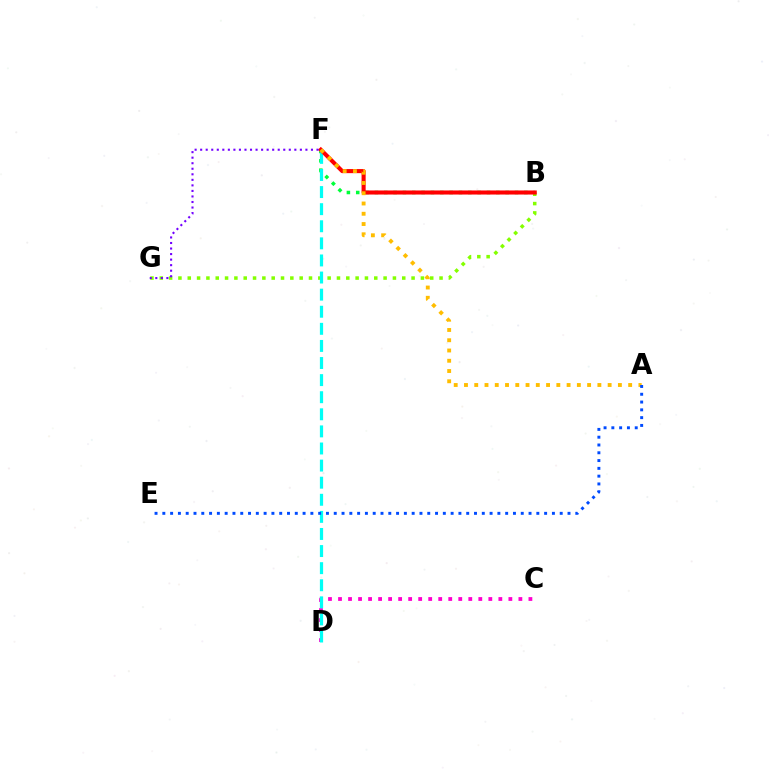{('B', 'F'): [{'color': '#00ff39', 'line_style': 'dotted', 'thickness': 2.54}, {'color': '#ff0000', 'line_style': 'solid', 'thickness': 2.94}], ('C', 'D'): [{'color': '#ff00cf', 'line_style': 'dotted', 'thickness': 2.72}], ('B', 'G'): [{'color': '#84ff00', 'line_style': 'dotted', 'thickness': 2.53}], ('D', 'F'): [{'color': '#00fff6', 'line_style': 'dashed', 'thickness': 2.32}], ('A', 'F'): [{'color': '#ffbd00', 'line_style': 'dotted', 'thickness': 2.79}], ('A', 'E'): [{'color': '#004bff', 'line_style': 'dotted', 'thickness': 2.12}], ('F', 'G'): [{'color': '#7200ff', 'line_style': 'dotted', 'thickness': 1.51}]}